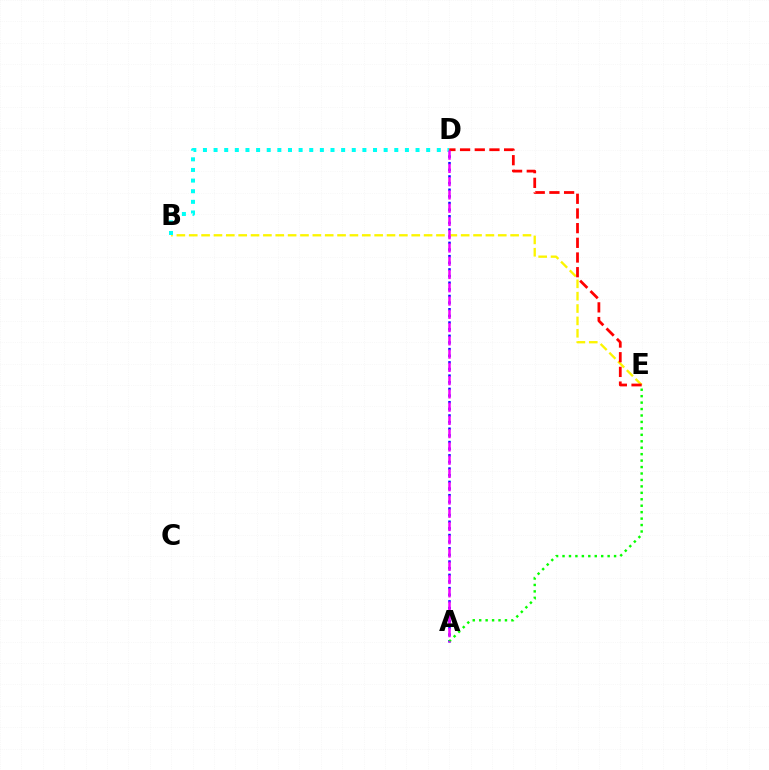{('A', 'D'): [{'color': '#0010ff', 'line_style': 'dotted', 'thickness': 1.8}, {'color': '#ee00ff', 'line_style': 'dashed', 'thickness': 1.8}], ('B', 'E'): [{'color': '#fcf500', 'line_style': 'dashed', 'thickness': 1.68}], ('B', 'D'): [{'color': '#00fff6', 'line_style': 'dotted', 'thickness': 2.89}], ('D', 'E'): [{'color': '#ff0000', 'line_style': 'dashed', 'thickness': 1.99}], ('A', 'E'): [{'color': '#08ff00', 'line_style': 'dotted', 'thickness': 1.75}]}